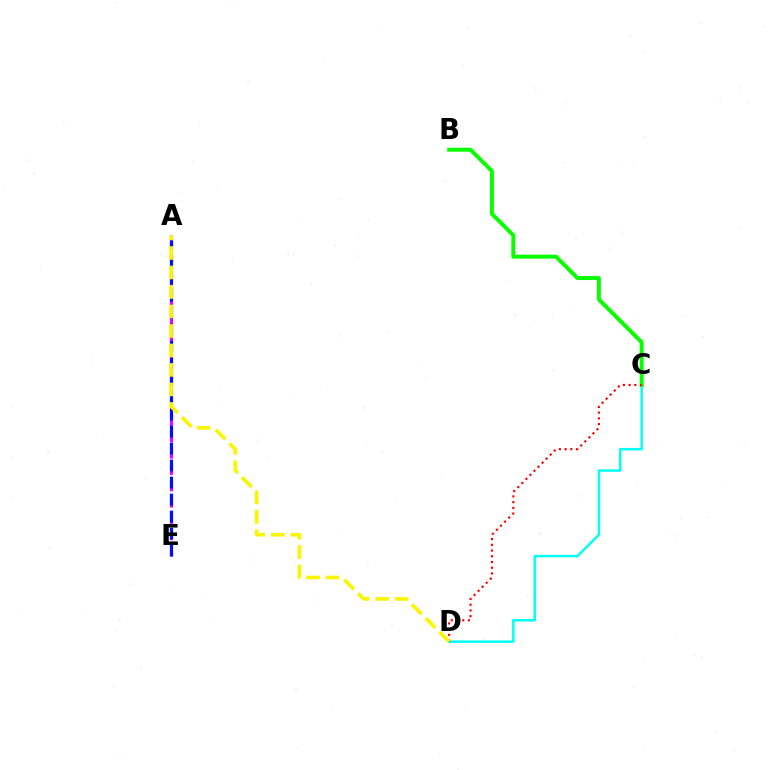{('A', 'E'): [{'color': '#ee00ff', 'line_style': 'dashed', 'thickness': 2.22}, {'color': '#0010ff', 'line_style': 'dashed', 'thickness': 2.31}], ('C', 'D'): [{'color': '#00fff6', 'line_style': 'solid', 'thickness': 1.78}, {'color': '#ff0000', 'line_style': 'dotted', 'thickness': 1.56}], ('B', 'C'): [{'color': '#08ff00', 'line_style': 'solid', 'thickness': 2.86}], ('A', 'D'): [{'color': '#fcf500', 'line_style': 'dashed', 'thickness': 2.65}]}